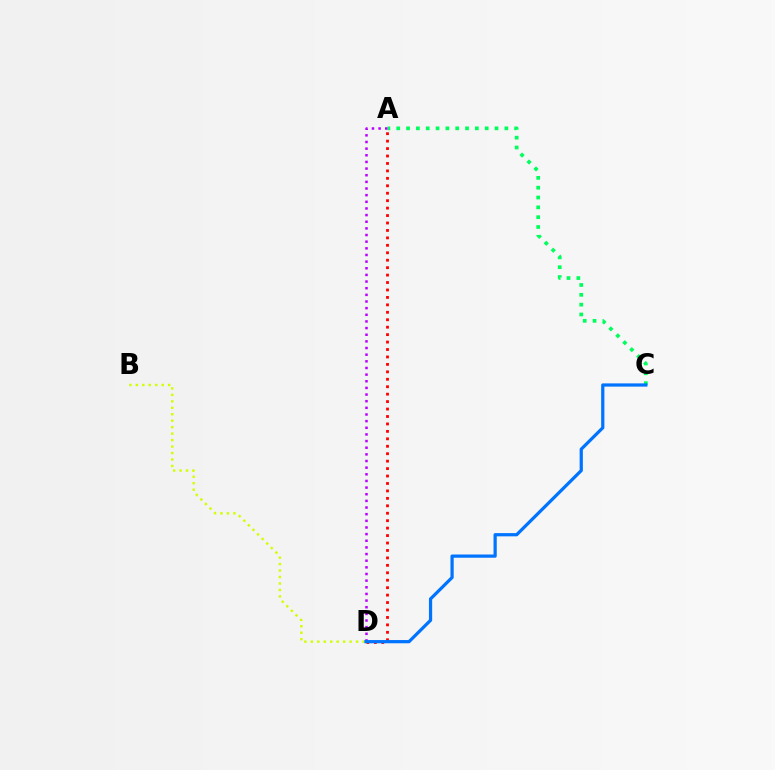{('A', 'C'): [{'color': '#00ff5c', 'line_style': 'dotted', 'thickness': 2.67}], ('B', 'D'): [{'color': '#d1ff00', 'line_style': 'dotted', 'thickness': 1.76}], ('A', 'D'): [{'color': '#b900ff', 'line_style': 'dotted', 'thickness': 1.81}, {'color': '#ff0000', 'line_style': 'dotted', 'thickness': 2.02}], ('C', 'D'): [{'color': '#0074ff', 'line_style': 'solid', 'thickness': 2.32}]}